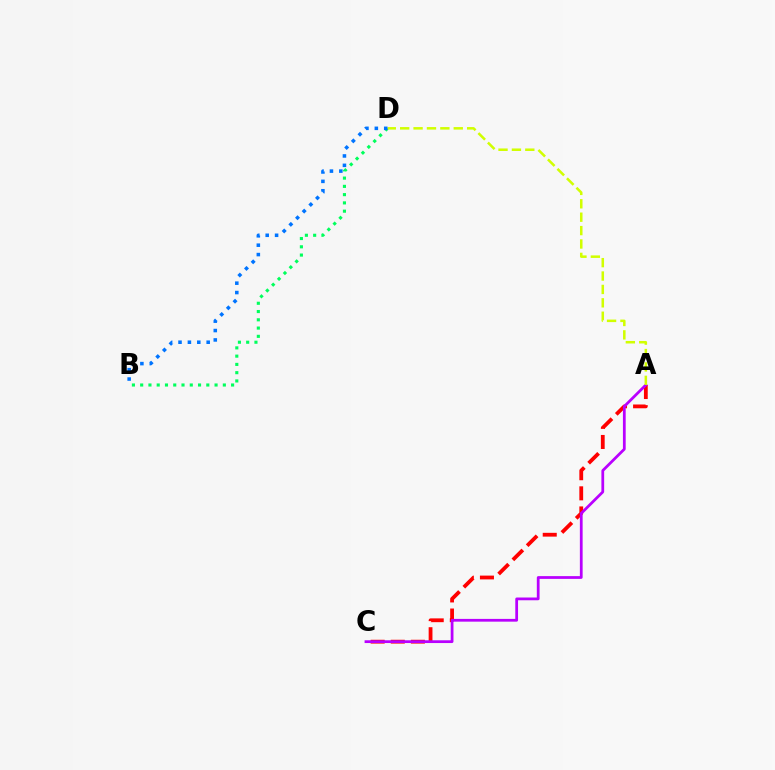{('B', 'D'): [{'color': '#00ff5c', 'line_style': 'dotted', 'thickness': 2.25}, {'color': '#0074ff', 'line_style': 'dotted', 'thickness': 2.55}], ('A', 'C'): [{'color': '#ff0000', 'line_style': 'dashed', 'thickness': 2.73}, {'color': '#b900ff', 'line_style': 'solid', 'thickness': 1.99}], ('A', 'D'): [{'color': '#d1ff00', 'line_style': 'dashed', 'thickness': 1.82}]}